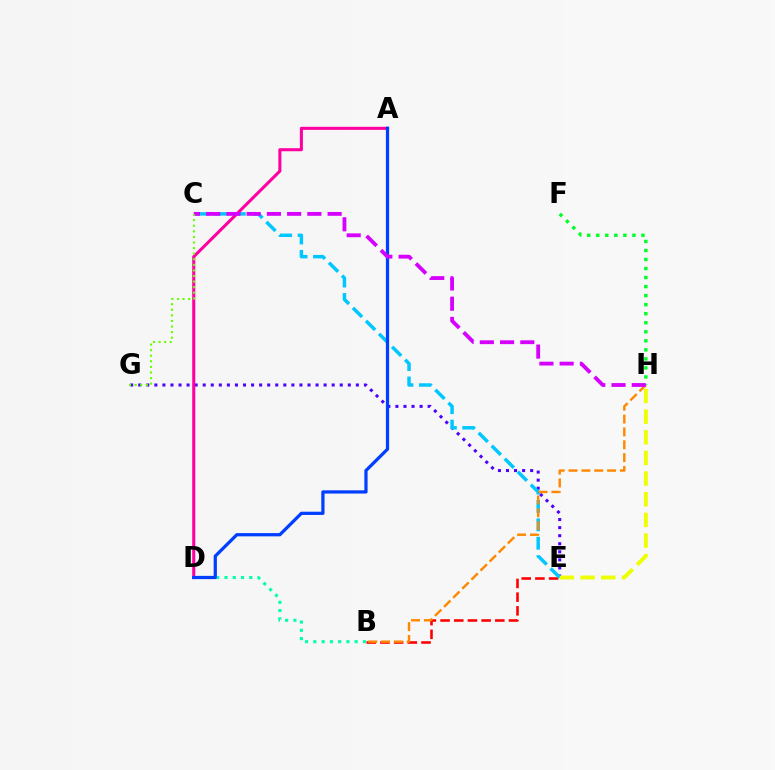{('E', 'G'): [{'color': '#4f00ff', 'line_style': 'dotted', 'thickness': 2.19}], ('B', 'E'): [{'color': '#ff0000', 'line_style': 'dashed', 'thickness': 1.86}], ('C', 'E'): [{'color': '#00c7ff', 'line_style': 'dashed', 'thickness': 2.5}], ('E', 'H'): [{'color': '#eeff00', 'line_style': 'dashed', 'thickness': 2.81}], ('B', 'H'): [{'color': '#ff8800', 'line_style': 'dashed', 'thickness': 1.75}], ('B', 'D'): [{'color': '#00ffaf', 'line_style': 'dotted', 'thickness': 2.24}], ('A', 'D'): [{'color': '#ff00a0', 'line_style': 'solid', 'thickness': 2.2}, {'color': '#003fff', 'line_style': 'solid', 'thickness': 2.33}], ('F', 'H'): [{'color': '#00ff27', 'line_style': 'dotted', 'thickness': 2.45}], ('C', 'H'): [{'color': '#d600ff', 'line_style': 'dashed', 'thickness': 2.75}], ('C', 'G'): [{'color': '#66ff00', 'line_style': 'dotted', 'thickness': 1.52}]}